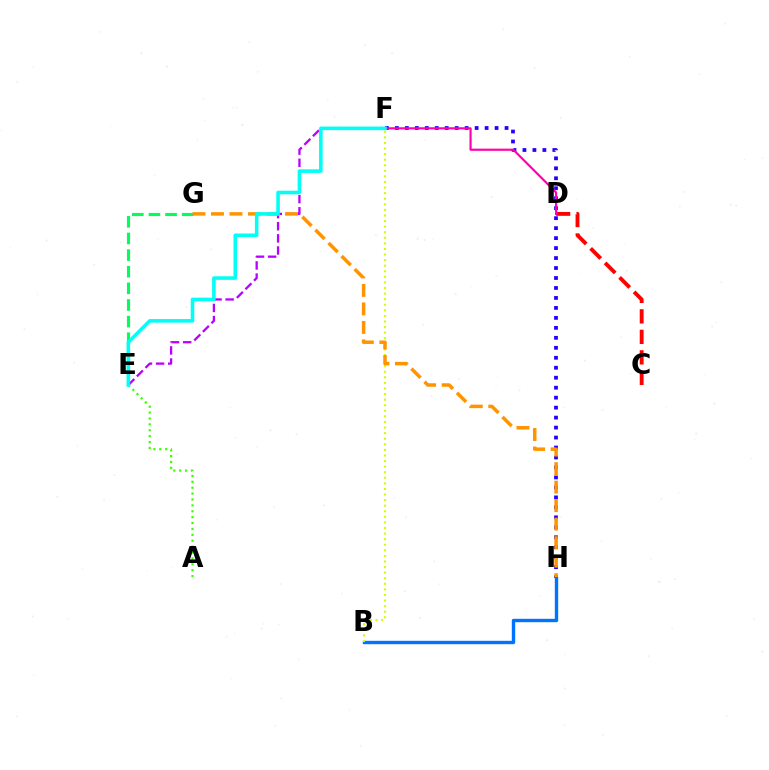{('B', 'H'): [{'color': '#0074ff', 'line_style': 'solid', 'thickness': 2.43}], ('E', 'G'): [{'color': '#00ff5c', 'line_style': 'dashed', 'thickness': 2.26}], ('B', 'F'): [{'color': '#d1ff00', 'line_style': 'dotted', 'thickness': 1.52}], ('C', 'D'): [{'color': '#ff0000', 'line_style': 'dashed', 'thickness': 2.78}], ('F', 'H'): [{'color': '#2500ff', 'line_style': 'dotted', 'thickness': 2.71}], ('E', 'F'): [{'color': '#b900ff', 'line_style': 'dashed', 'thickness': 1.65}, {'color': '#00fff6', 'line_style': 'solid', 'thickness': 2.57}], ('G', 'H'): [{'color': '#ff9400', 'line_style': 'dashed', 'thickness': 2.51}], ('A', 'E'): [{'color': '#3dff00', 'line_style': 'dotted', 'thickness': 1.6}], ('D', 'F'): [{'color': '#ff00ac', 'line_style': 'solid', 'thickness': 1.56}]}